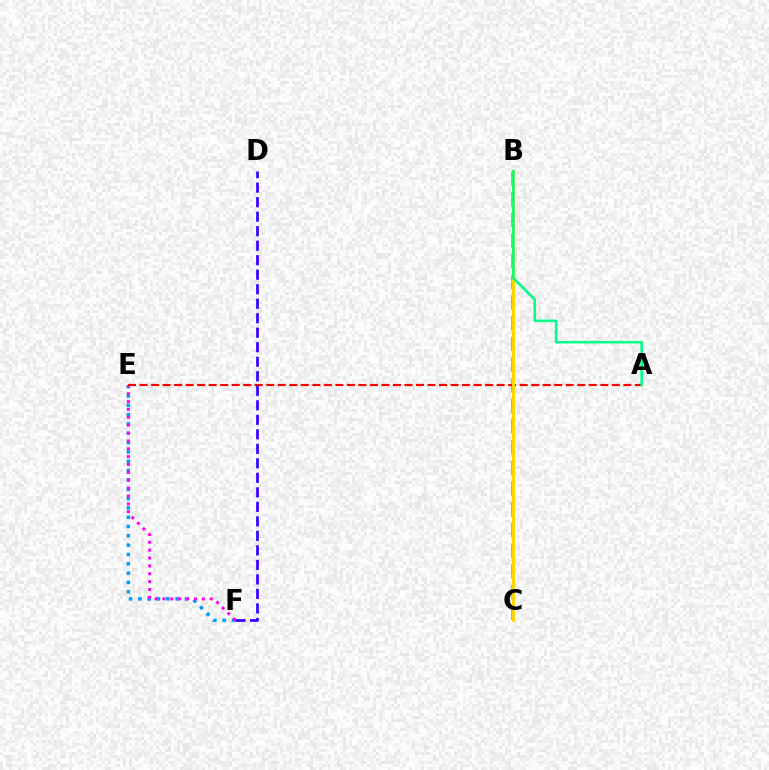{('E', 'F'): [{'color': '#009eff', 'line_style': 'dotted', 'thickness': 2.53}, {'color': '#ff00ed', 'line_style': 'dotted', 'thickness': 2.14}], ('B', 'C'): [{'color': '#4fff00', 'line_style': 'dashed', 'thickness': 2.81}, {'color': '#ffd500', 'line_style': 'solid', 'thickness': 2.14}], ('A', 'E'): [{'color': '#ff0000', 'line_style': 'dashed', 'thickness': 1.56}], ('D', 'F'): [{'color': '#3700ff', 'line_style': 'dashed', 'thickness': 1.97}], ('A', 'B'): [{'color': '#00ff86', 'line_style': 'solid', 'thickness': 1.84}]}